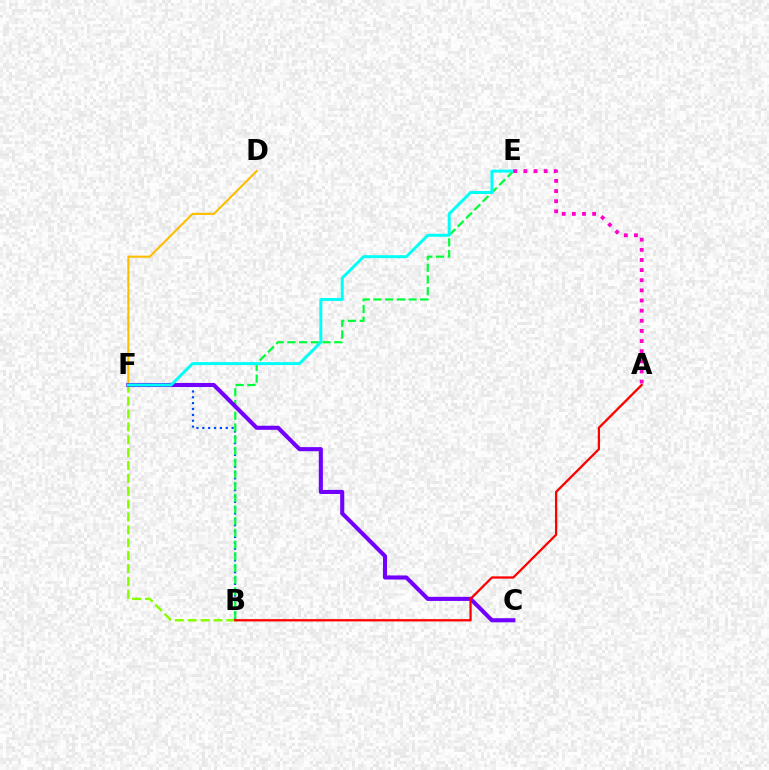{('B', 'F'): [{'color': '#004bff', 'line_style': 'dotted', 'thickness': 1.59}, {'color': '#84ff00', 'line_style': 'dashed', 'thickness': 1.75}], ('B', 'E'): [{'color': '#00ff39', 'line_style': 'dashed', 'thickness': 1.59}], ('D', 'F'): [{'color': '#ffbd00', 'line_style': 'solid', 'thickness': 1.51}], ('C', 'F'): [{'color': '#7200ff', 'line_style': 'solid', 'thickness': 2.94}], ('A', 'B'): [{'color': '#ff0000', 'line_style': 'solid', 'thickness': 1.64}], ('E', 'F'): [{'color': '#00fff6', 'line_style': 'solid', 'thickness': 2.14}], ('A', 'E'): [{'color': '#ff00cf', 'line_style': 'dotted', 'thickness': 2.75}]}